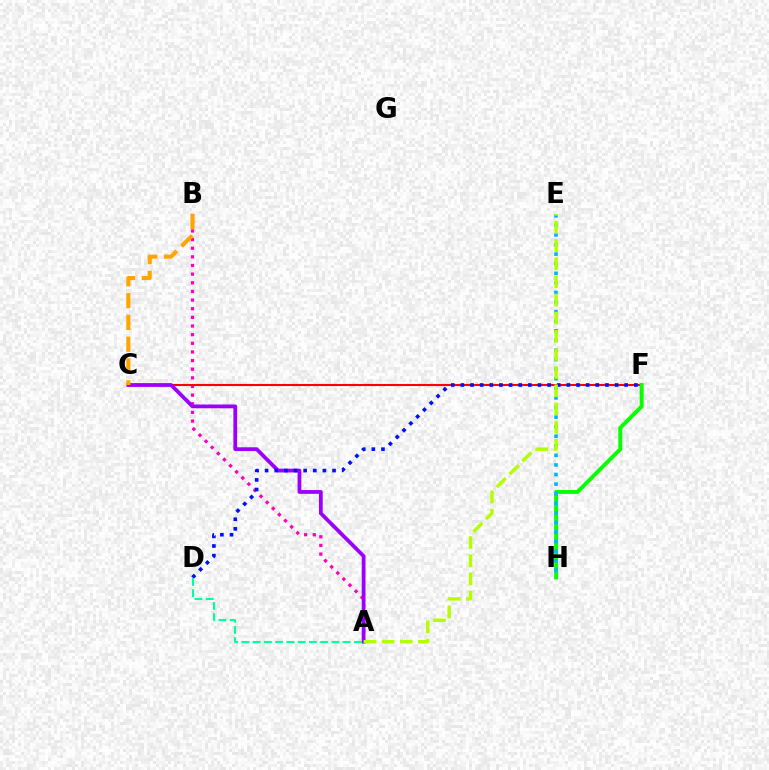{('A', 'B'): [{'color': '#ff00bd', 'line_style': 'dotted', 'thickness': 2.35}], ('C', 'F'): [{'color': '#ff0000', 'line_style': 'solid', 'thickness': 1.51}], ('A', 'C'): [{'color': '#9b00ff', 'line_style': 'solid', 'thickness': 2.72}], ('F', 'H'): [{'color': '#08ff00', 'line_style': 'solid', 'thickness': 2.83}], ('D', 'F'): [{'color': '#0010ff', 'line_style': 'dotted', 'thickness': 2.62}], ('B', 'C'): [{'color': '#ffa500', 'line_style': 'dashed', 'thickness': 2.96}], ('E', 'H'): [{'color': '#00b5ff', 'line_style': 'dotted', 'thickness': 2.6}], ('A', 'D'): [{'color': '#00ff9d', 'line_style': 'dashed', 'thickness': 1.53}], ('A', 'E'): [{'color': '#b3ff00', 'line_style': 'dashed', 'thickness': 2.47}]}